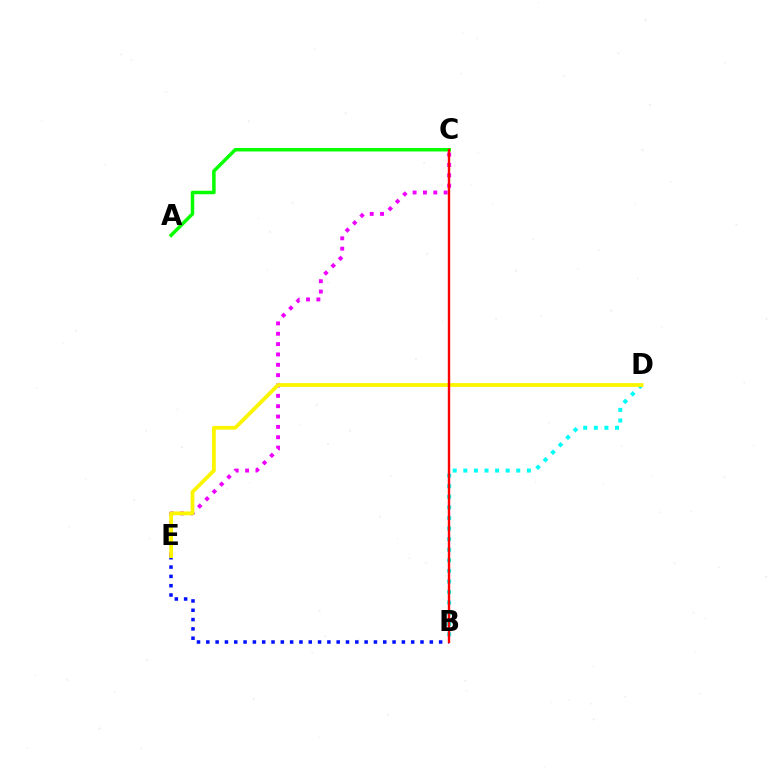{('A', 'C'): [{'color': '#08ff00', 'line_style': 'solid', 'thickness': 2.51}], ('C', 'E'): [{'color': '#ee00ff', 'line_style': 'dotted', 'thickness': 2.81}], ('B', 'E'): [{'color': '#0010ff', 'line_style': 'dotted', 'thickness': 2.53}], ('B', 'D'): [{'color': '#00fff6', 'line_style': 'dotted', 'thickness': 2.88}], ('D', 'E'): [{'color': '#fcf500', 'line_style': 'solid', 'thickness': 2.72}], ('B', 'C'): [{'color': '#ff0000', 'line_style': 'solid', 'thickness': 1.72}]}